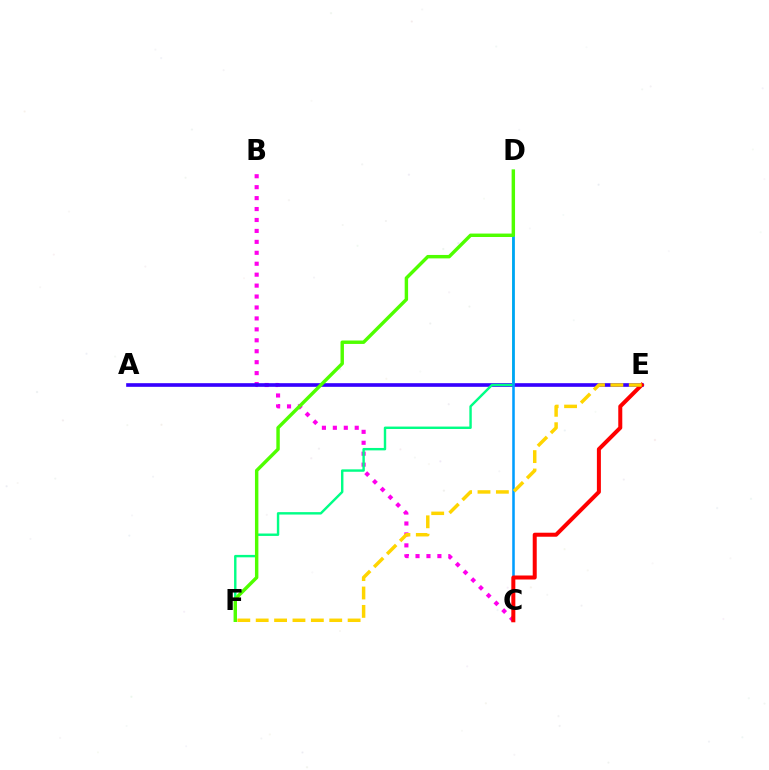{('B', 'C'): [{'color': '#ff00ed', 'line_style': 'dotted', 'thickness': 2.97}], ('A', 'E'): [{'color': '#3700ff', 'line_style': 'solid', 'thickness': 2.62}], ('D', 'F'): [{'color': '#00ff86', 'line_style': 'solid', 'thickness': 1.74}, {'color': '#4fff00', 'line_style': 'solid', 'thickness': 2.47}], ('C', 'D'): [{'color': '#009eff', 'line_style': 'solid', 'thickness': 1.84}], ('C', 'E'): [{'color': '#ff0000', 'line_style': 'solid', 'thickness': 2.89}], ('E', 'F'): [{'color': '#ffd500', 'line_style': 'dashed', 'thickness': 2.5}]}